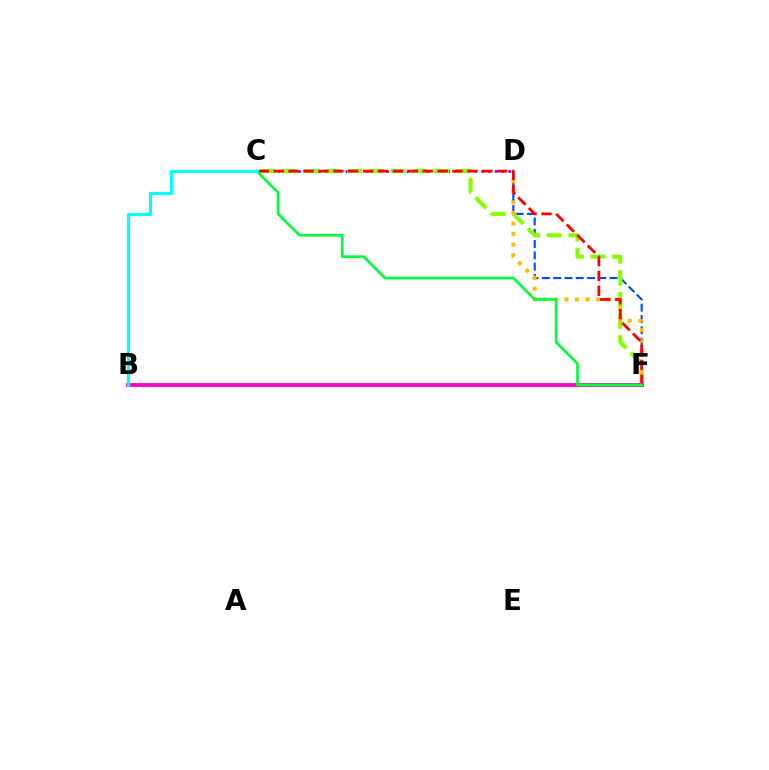{('C', 'D'): [{'color': '#7200ff', 'line_style': 'dotted', 'thickness': 1.84}], ('D', 'F'): [{'color': '#004bff', 'line_style': 'dashed', 'thickness': 1.53}, {'color': '#ffbd00', 'line_style': 'dotted', 'thickness': 2.88}], ('C', 'F'): [{'color': '#84ff00', 'line_style': 'dashed', 'thickness': 2.95}, {'color': '#ff0000', 'line_style': 'dashed', 'thickness': 2.02}, {'color': '#00ff39', 'line_style': 'solid', 'thickness': 1.92}], ('B', 'F'): [{'color': '#ff00cf', 'line_style': 'solid', 'thickness': 2.78}], ('B', 'C'): [{'color': '#00fff6', 'line_style': 'solid', 'thickness': 2.26}]}